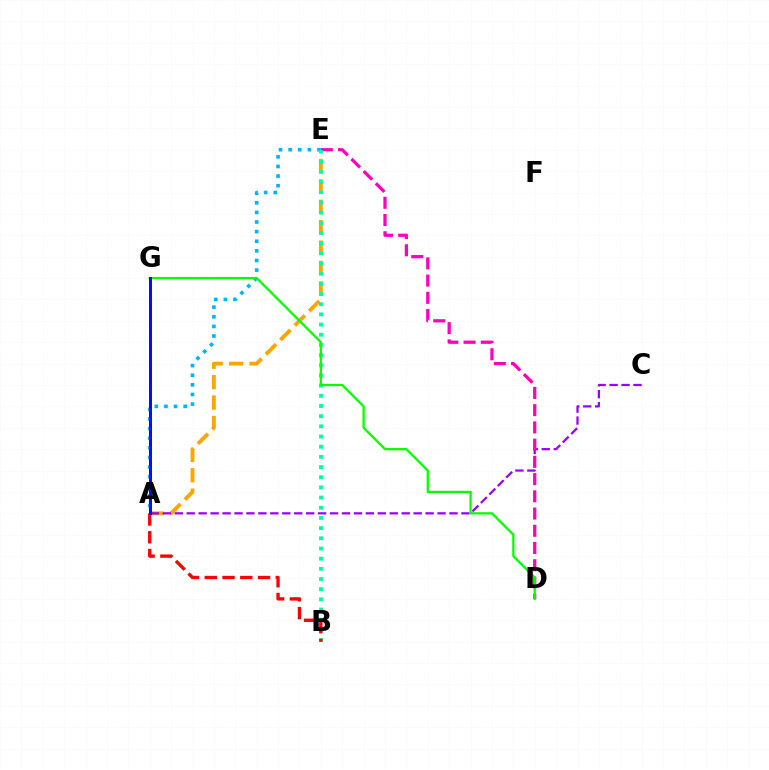{('A', 'E'): [{'color': '#ffa500', 'line_style': 'dashed', 'thickness': 2.77}, {'color': '#00b5ff', 'line_style': 'dotted', 'thickness': 2.61}], ('A', 'C'): [{'color': '#9b00ff', 'line_style': 'dashed', 'thickness': 1.62}], ('D', 'E'): [{'color': '#ff00bd', 'line_style': 'dashed', 'thickness': 2.34}], ('A', 'G'): [{'color': '#b3ff00', 'line_style': 'dotted', 'thickness': 1.96}, {'color': '#0010ff', 'line_style': 'solid', 'thickness': 2.15}], ('B', 'E'): [{'color': '#00ff9d', 'line_style': 'dotted', 'thickness': 2.77}], ('D', 'G'): [{'color': '#08ff00', 'line_style': 'solid', 'thickness': 1.64}], ('A', 'B'): [{'color': '#ff0000', 'line_style': 'dashed', 'thickness': 2.41}]}